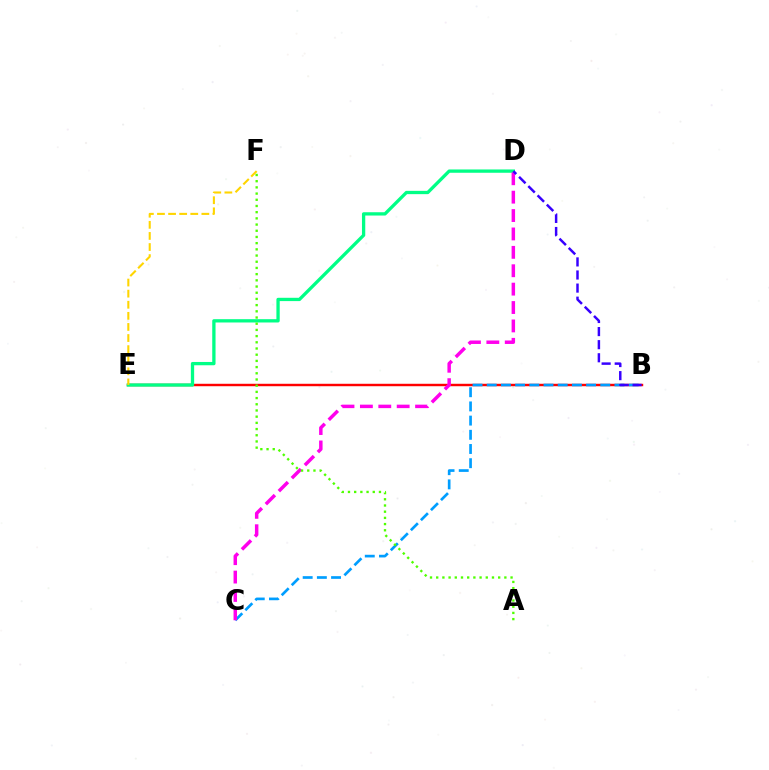{('B', 'E'): [{'color': '#ff0000', 'line_style': 'solid', 'thickness': 1.75}], ('D', 'E'): [{'color': '#00ff86', 'line_style': 'solid', 'thickness': 2.38}], ('E', 'F'): [{'color': '#ffd500', 'line_style': 'dashed', 'thickness': 1.51}], ('B', 'C'): [{'color': '#009eff', 'line_style': 'dashed', 'thickness': 1.93}], ('C', 'D'): [{'color': '#ff00ed', 'line_style': 'dashed', 'thickness': 2.5}], ('A', 'F'): [{'color': '#4fff00', 'line_style': 'dotted', 'thickness': 1.68}], ('B', 'D'): [{'color': '#3700ff', 'line_style': 'dashed', 'thickness': 1.78}]}